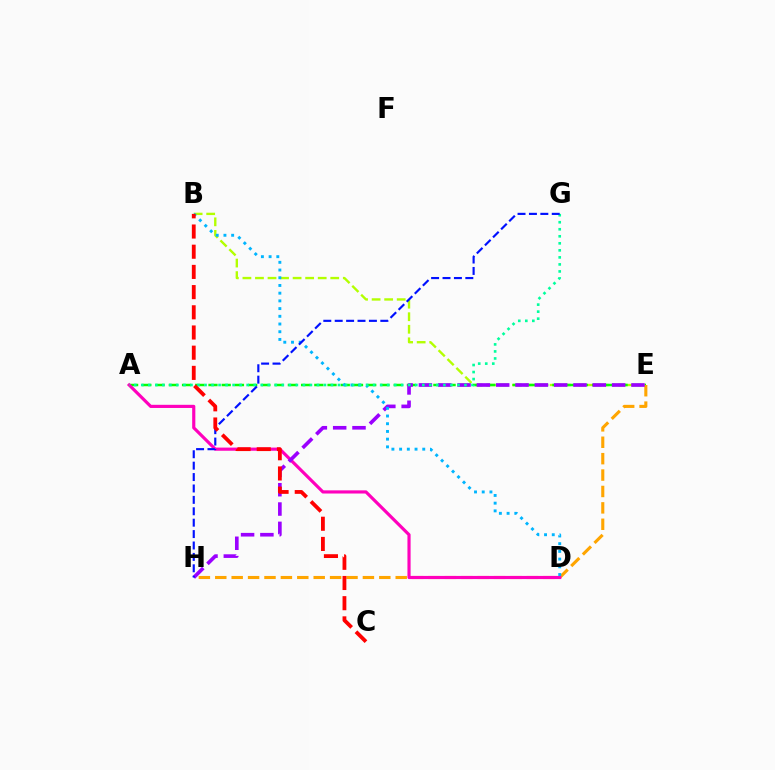{('B', 'E'): [{'color': '#b3ff00', 'line_style': 'dashed', 'thickness': 1.7}], ('A', 'E'): [{'color': '#08ff00', 'line_style': 'dashed', 'thickness': 1.8}], ('E', 'H'): [{'color': '#ffa500', 'line_style': 'dashed', 'thickness': 2.23}, {'color': '#9b00ff', 'line_style': 'dashed', 'thickness': 2.63}], ('A', 'D'): [{'color': '#ff00bd', 'line_style': 'solid', 'thickness': 2.27}], ('B', 'D'): [{'color': '#00b5ff', 'line_style': 'dotted', 'thickness': 2.1}], ('A', 'G'): [{'color': '#00ff9d', 'line_style': 'dotted', 'thickness': 1.91}], ('G', 'H'): [{'color': '#0010ff', 'line_style': 'dashed', 'thickness': 1.55}], ('B', 'C'): [{'color': '#ff0000', 'line_style': 'dashed', 'thickness': 2.74}]}